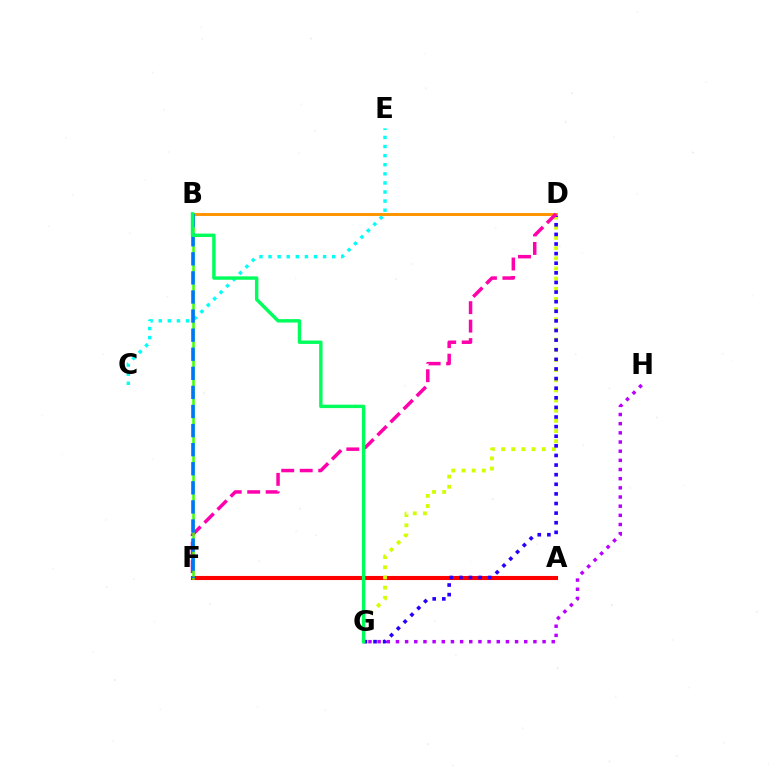{('A', 'F'): [{'color': '#ff0000', 'line_style': 'solid', 'thickness': 2.95}], ('D', 'G'): [{'color': '#d1ff00', 'line_style': 'dotted', 'thickness': 2.76}, {'color': '#2500ff', 'line_style': 'dotted', 'thickness': 2.61}], ('B', 'D'): [{'color': '#ff9400', 'line_style': 'solid', 'thickness': 2.13}], ('D', 'F'): [{'color': '#ff00ac', 'line_style': 'dashed', 'thickness': 2.51}], ('B', 'F'): [{'color': '#3dff00', 'line_style': 'solid', 'thickness': 1.8}, {'color': '#0074ff', 'line_style': 'dashed', 'thickness': 2.59}], ('C', 'E'): [{'color': '#00fff6', 'line_style': 'dotted', 'thickness': 2.47}], ('G', 'H'): [{'color': '#b900ff', 'line_style': 'dotted', 'thickness': 2.49}], ('B', 'G'): [{'color': '#00ff5c', 'line_style': 'solid', 'thickness': 2.46}]}